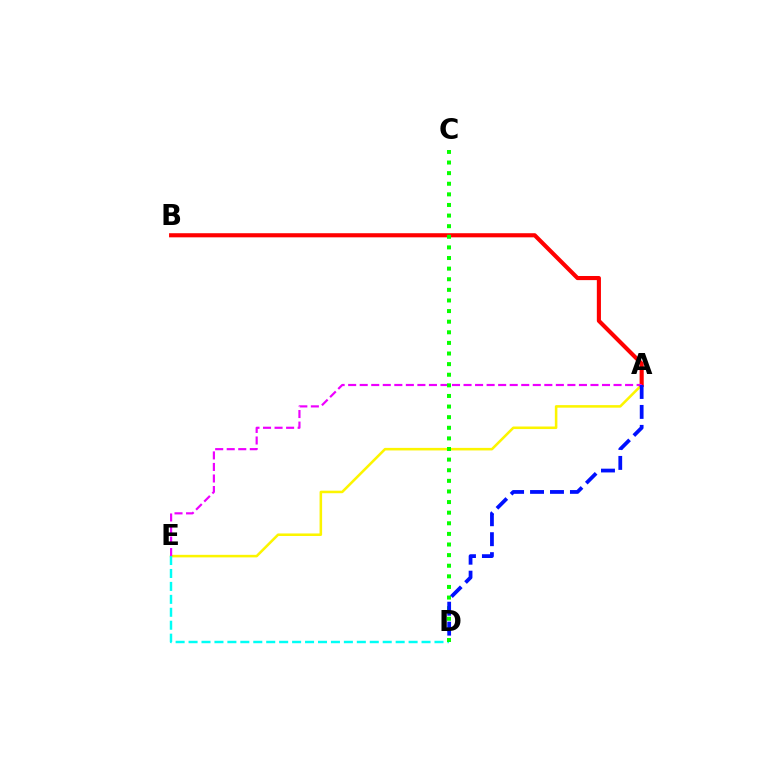{('A', 'E'): [{'color': '#fcf500', 'line_style': 'solid', 'thickness': 1.83}, {'color': '#ee00ff', 'line_style': 'dashed', 'thickness': 1.57}], ('A', 'B'): [{'color': '#ff0000', 'line_style': 'solid', 'thickness': 2.96}], ('D', 'E'): [{'color': '#00fff6', 'line_style': 'dashed', 'thickness': 1.76}], ('C', 'D'): [{'color': '#08ff00', 'line_style': 'dotted', 'thickness': 2.88}], ('A', 'D'): [{'color': '#0010ff', 'line_style': 'dashed', 'thickness': 2.71}]}